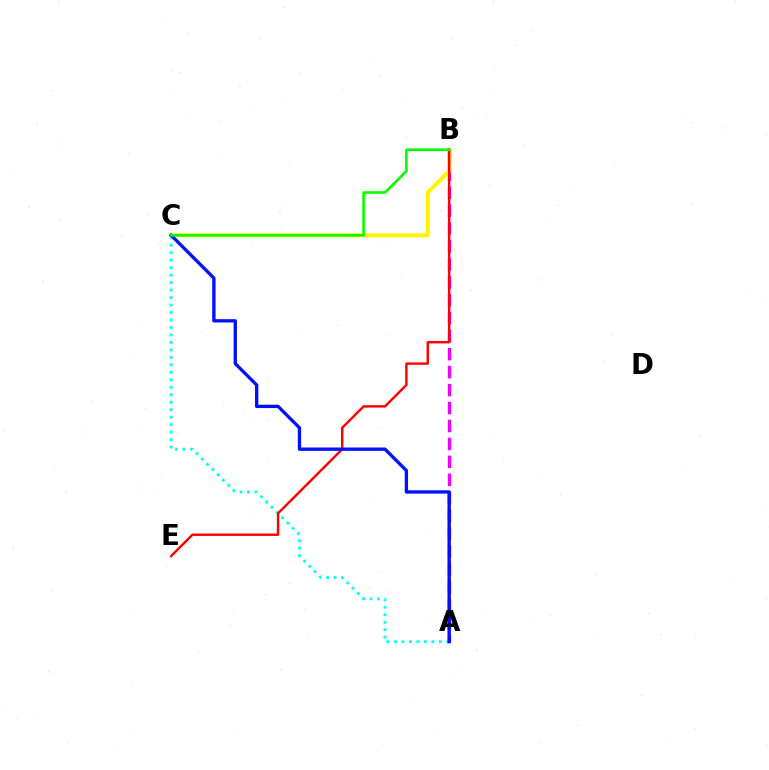{('A', 'B'): [{'color': '#ee00ff', 'line_style': 'dashed', 'thickness': 2.44}], ('A', 'C'): [{'color': '#00fff6', 'line_style': 'dotted', 'thickness': 2.03}, {'color': '#0010ff', 'line_style': 'solid', 'thickness': 2.41}], ('B', 'C'): [{'color': '#fcf500', 'line_style': 'solid', 'thickness': 2.92}, {'color': '#08ff00', 'line_style': 'solid', 'thickness': 1.91}], ('B', 'E'): [{'color': '#ff0000', 'line_style': 'solid', 'thickness': 1.74}]}